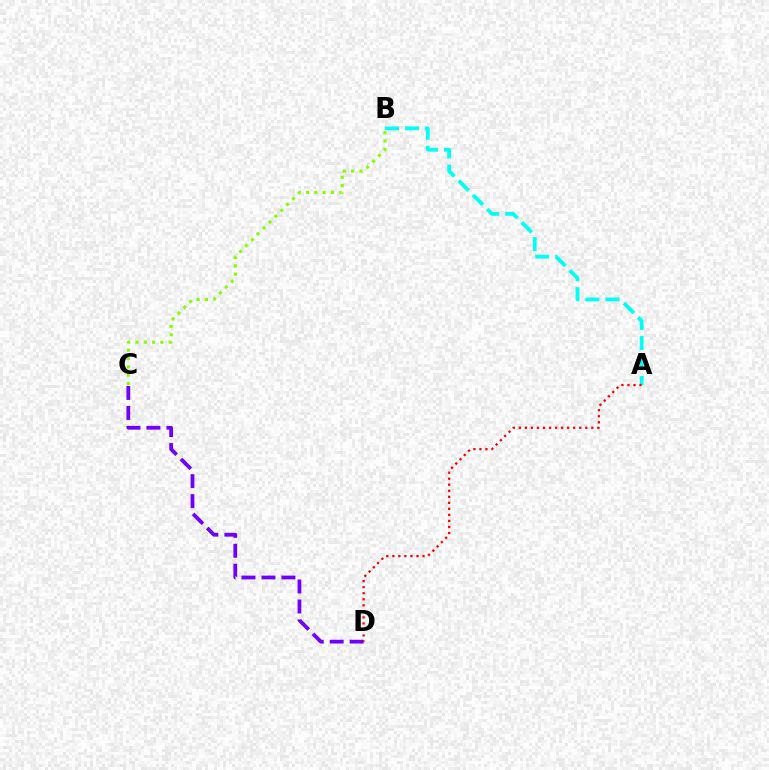{('A', 'B'): [{'color': '#00fff6', 'line_style': 'dashed', 'thickness': 2.73}], ('C', 'D'): [{'color': '#7200ff', 'line_style': 'dashed', 'thickness': 2.71}], ('B', 'C'): [{'color': '#84ff00', 'line_style': 'dotted', 'thickness': 2.26}], ('A', 'D'): [{'color': '#ff0000', 'line_style': 'dotted', 'thickness': 1.64}]}